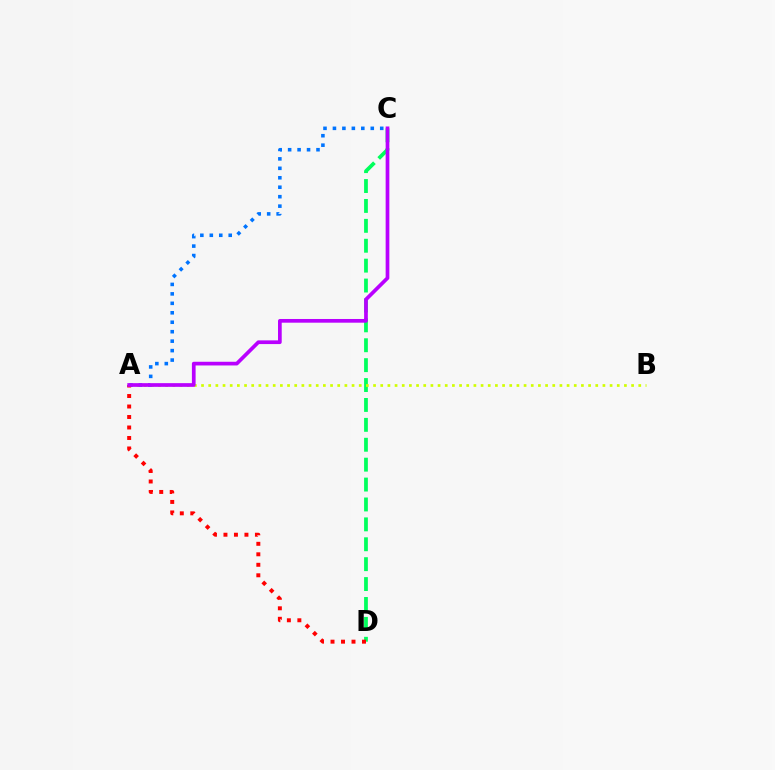{('C', 'D'): [{'color': '#00ff5c', 'line_style': 'dashed', 'thickness': 2.7}], ('A', 'B'): [{'color': '#d1ff00', 'line_style': 'dotted', 'thickness': 1.95}], ('A', 'C'): [{'color': '#0074ff', 'line_style': 'dotted', 'thickness': 2.57}, {'color': '#b900ff', 'line_style': 'solid', 'thickness': 2.67}], ('A', 'D'): [{'color': '#ff0000', 'line_style': 'dotted', 'thickness': 2.85}]}